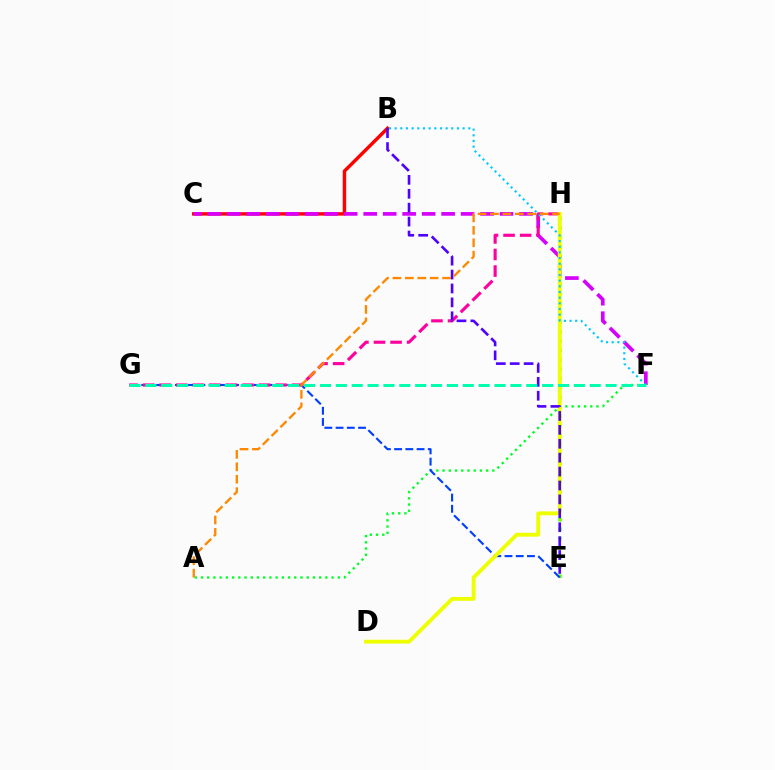{('B', 'C'): [{'color': '#ff0000', 'line_style': 'solid', 'thickness': 2.48}], ('A', 'F'): [{'color': '#00ff27', 'line_style': 'dotted', 'thickness': 1.69}], ('E', 'H'): [{'color': '#66ff00', 'line_style': 'dotted', 'thickness': 2.56}], ('C', 'F'): [{'color': '#d600ff', 'line_style': 'dashed', 'thickness': 2.65}], ('E', 'G'): [{'color': '#003fff', 'line_style': 'dashed', 'thickness': 1.53}], ('G', 'H'): [{'color': '#ff00a0', 'line_style': 'dashed', 'thickness': 2.25}], ('D', 'H'): [{'color': '#eeff00', 'line_style': 'solid', 'thickness': 2.78}], ('B', 'F'): [{'color': '#00c7ff', 'line_style': 'dotted', 'thickness': 1.54}], ('B', 'E'): [{'color': '#4f00ff', 'line_style': 'dashed', 'thickness': 1.89}], ('A', 'H'): [{'color': '#ff8800', 'line_style': 'dashed', 'thickness': 1.69}], ('F', 'G'): [{'color': '#00ffaf', 'line_style': 'dashed', 'thickness': 2.16}]}